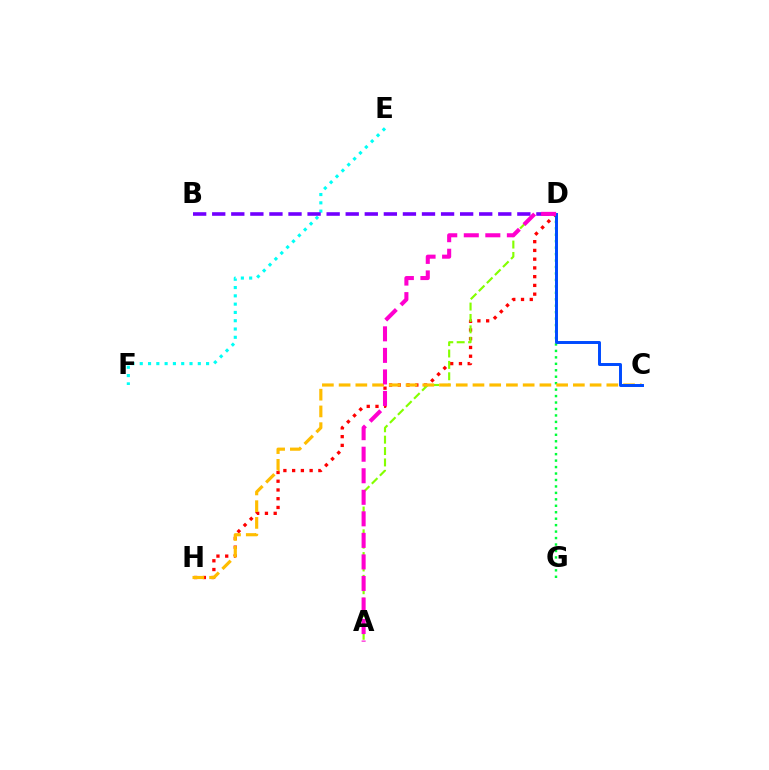{('D', 'H'): [{'color': '#ff0000', 'line_style': 'dotted', 'thickness': 2.38}], ('A', 'D'): [{'color': '#84ff00', 'line_style': 'dashed', 'thickness': 1.55}, {'color': '#ff00cf', 'line_style': 'dashed', 'thickness': 2.93}], ('D', 'G'): [{'color': '#00ff39', 'line_style': 'dotted', 'thickness': 1.75}], ('C', 'H'): [{'color': '#ffbd00', 'line_style': 'dashed', 'thickness': 2.27}], ('C', 'D'): [{'color': '#004bff', 'line_style': 'solid', 'thickness': 2.13}], ('E', 'F'): [{'color': '#00fff6', 'line_style': 'dotted', 'thickness': 2.25}], ('B', 'D'): [{'color': '#7200ff', 'line_style': 'dashed', 'thickness': 2.59}]}